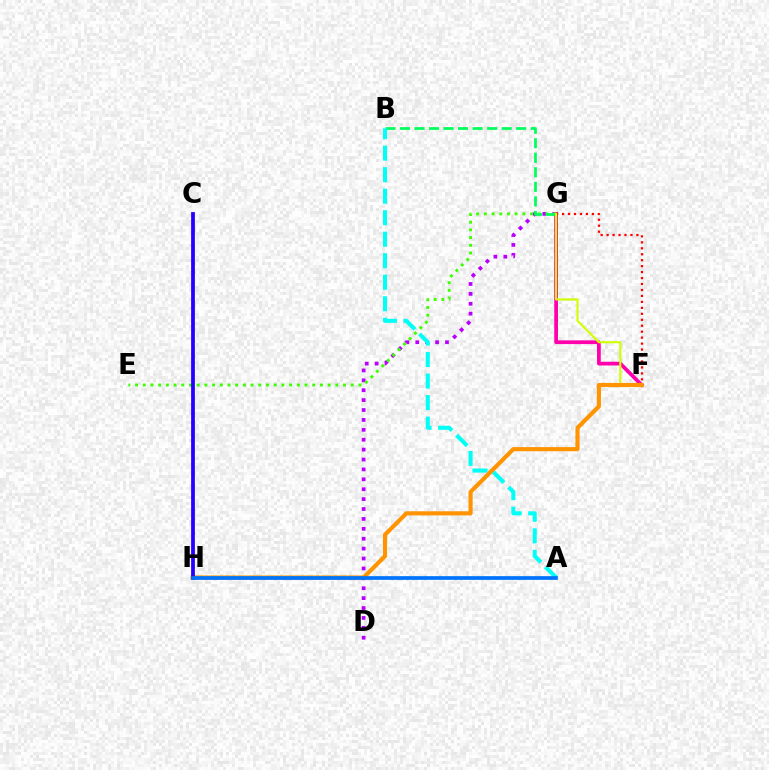{('D', 'G'): [{'color': '#b900ff', 'line_style': 'dotted', 'thickness': 2.69}], ('F', 'G'): [{'color': '#ff00ac', 'line_style': 'solid', 'thickness': 2.7}, {'color': '#ff0000', 'line_style': 'dotted', 'thickness': 1.62}, {'color': '#d1ff00', 'line_style': 'solid', 'thickness': 1.51}], ('E', 'G'): [{'color': '#3dff00', 'line_style': 'dotted', 'thickness': 2.09}], ('B', 'G'): [{'color': '#00ff5c', 'line_style': 'dashed', 'thickness': 1.97}], ('A', 'B'): [{'color': '#00fff6', 'line_style': 'dashed', 'thickness': 2.92}], ('F', 'H'): [{'color': '#ff9400', 'line_style': 'solid', 'thickness': 2.97}], ('C', 'H'): [{'color': '#2500ff', 'line_style': 'solid', 'thickness': 2.71}], ('A', 'H'): [{'color': '#0074ff', 'line_style': 'solid', 'thickness': 2.68}]}